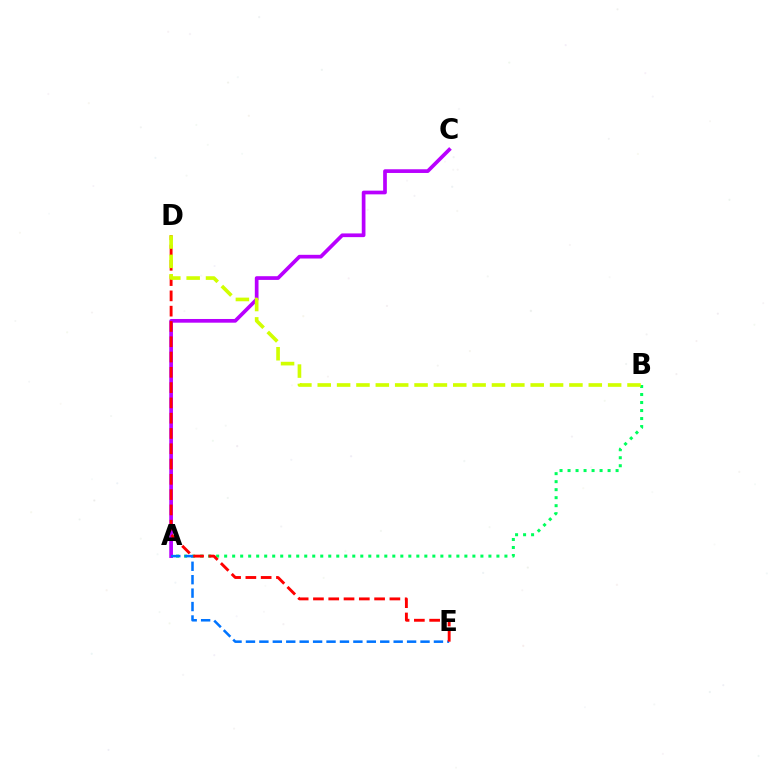{('A', 'C'): [{'color': '#b900ff', 'line_style': 'solid', 'thickness': 2.66}], ('A', 'B'): [{'color': '#00ff5c', 'line_style': 'dotted', 'thickness': 2.18}], ('A', 'E'): [{'color': '#0074ff', 'line_style': 'dashed', 'thickness': 1.82}], ('D', 'E'): [{'color': '#ff0000', 'line_style': 'dashed', 'thickness': 2.08}], ('B', 'D'): [{'color': '#d1ff00', 'line_style': 'dashed', 'thickness': 2.63}]}